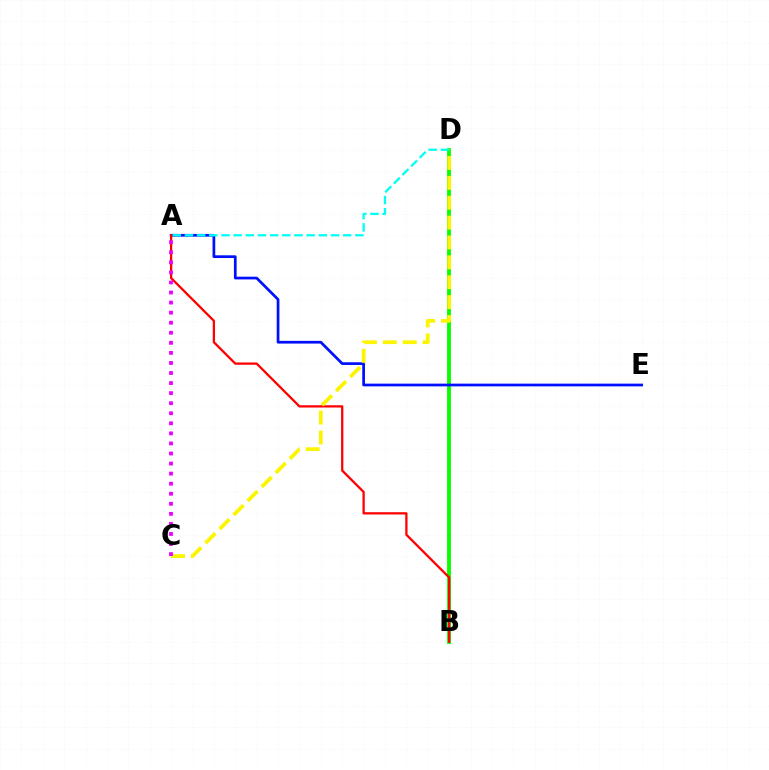{('B', 'D'): [{'color': '#08ff00', 'line_style': 'solid', 'thickness': 2.77}], ('A', 'E'): [{'color': '#0010ff', 'line_style': 'solid', 'thickness': 1.96}], ('A', 'B'): [{'color': '#ff0000', 'line_style': 'solid', 'thickness': 1.64}], ('A', 'D'): [{'color': '#00fff6', 'line_style': 'dashed', 'thickness': 1.65}], ('C', 'D'): [{'color': '#fcf500', 'line_style': 'dashed', 'thickness': 2.7}], ('A', 'C'): [{'color': '#ee00ff', 'line_style': 'dotted', 'thickness': 2.73}]}